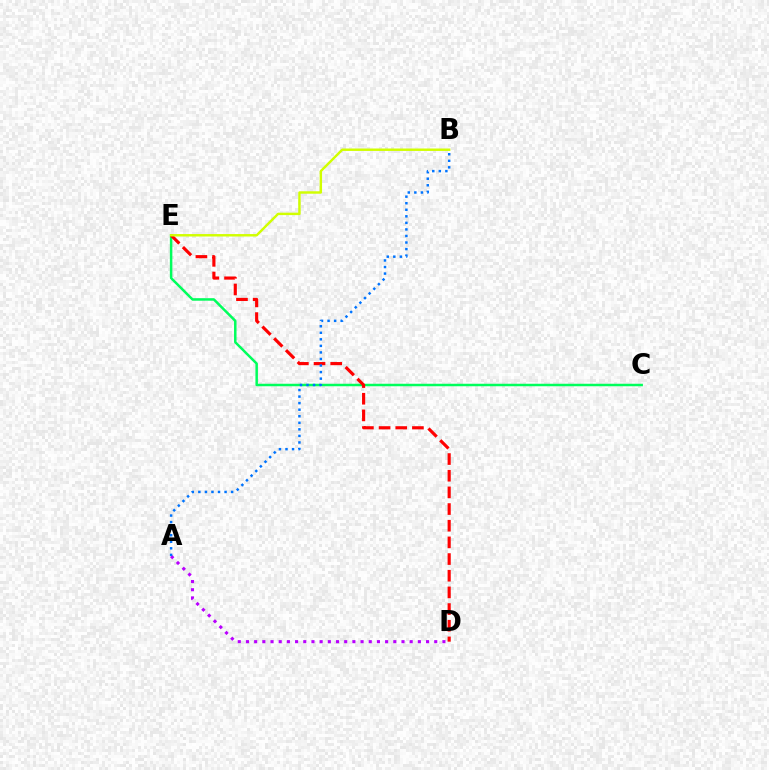{('C', 'E'): [{'color': '#00ff5c', 'line_style': 'solid', 'thickness': 1.79}], ('D', 'E'): [{'color': '#ff0000', 'line_style': 'dashed', 'thickness': 2.26}], ('A', 'D'): [{'color': '#b900ff', 'line_style': 'dotted', 'thickness': 2.22}], ('A', 'B'): [{'color': '#0074ff', 'line_style': 'dotted', 'thickness': 1.78}], ('B', 'E'): [{'color': '#d1ff00', 'line_style': 'solid', 'thickness': 1.76}]}